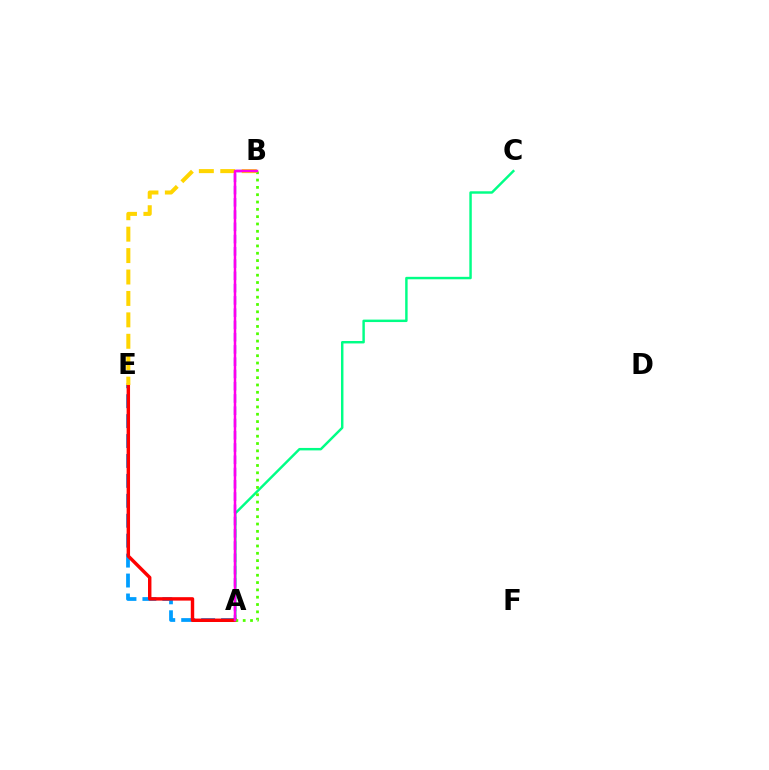{('A', 'C'): [{'color': '#00ff86', 'line_style': 'solid', 'thickness': 1.77}], ('A', 'E'): [{'color': '#009eff', 'line_style': 'dashed', 'thickness': 2.71}, {'color': '#ff0000', 'line_style': 'solid', 'thickness': 2.47}], ('A', 'B'): [{'color': '#3700ff', 'line_style': 'dashed', 'thickness': 1.67}, {'color': '#4fff00', 'line_style': 'dotted', 'thickness': 1.99}, {'color': '#ff00ed', 'line_style': 'solid', 'thickness': 1.8}], ('B', 'E'): [{'color': '#ffd500', 'line_style': 'dashed', 'thickness': 2.91}]}